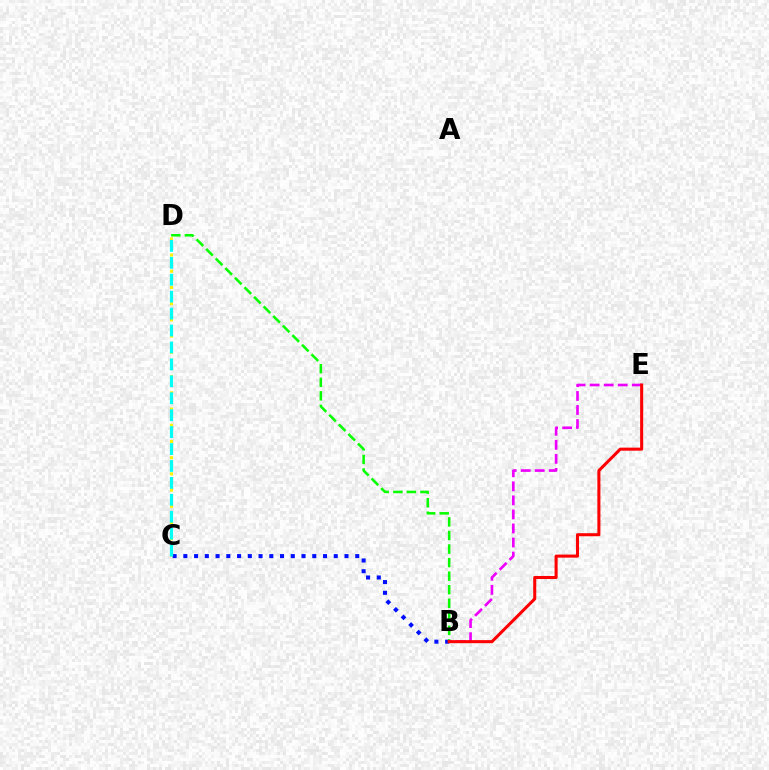{('B', 'C'): [{'color': '#0010ff', 'line_style': 'dotted', 'thickness': 2.92}], ('B', 'D'): [{'color': '#08ff00', 'line_style': 'dashed', 'thickness': 1.84}], ('B', 'E'): [{'color': '#ee00ff', 'line_style': 'dashed', 'thickness': 1.91}, {'color': '#ff0000', 'line_style': 'solid', 'thickness': 2.2}], ('C', 'D'): [{'color': '#fcf500', 'line_style': 'dotted', 'thickness': 2.2}, {'color': '#00fff6', 'line_style': 'dashed', 'thickness': 2.3}]}